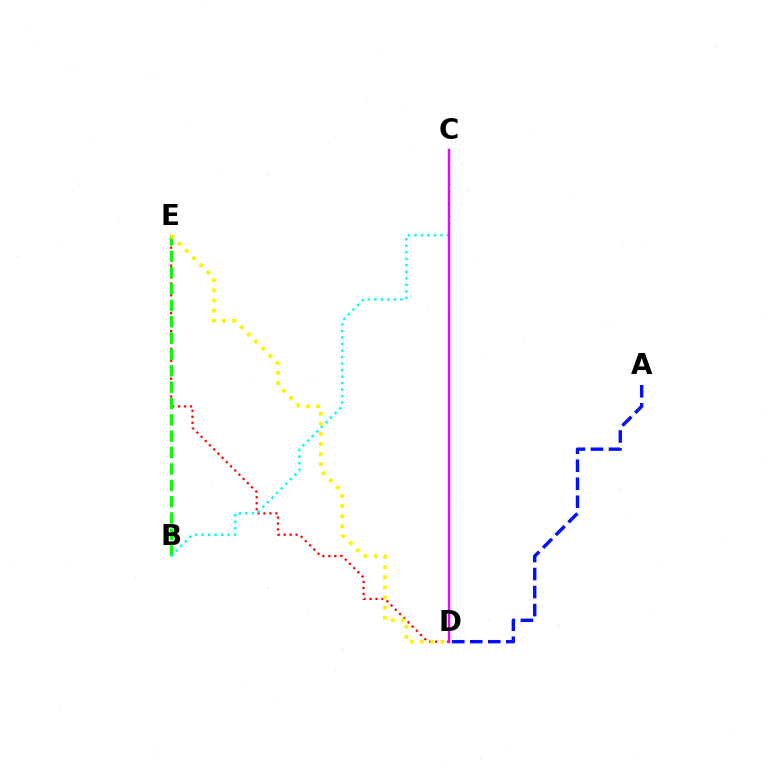{('D', 'E'): [{'color': '#ff0000', 'line_style': 'dotted', 'thickness': 1.62}, {'color': '#fcf500', 'line_style': 'dotted', 'thickness': 2.75}], ('B', 'E'): [{'color': '#08ff00', 'line_style': 'dashed', 'thickness': 2.22}], ('B', 'C'): [{'color': '#00fff6', 'line_style': 'dotted', 'thickness': 1.77}], ('C', 'D'): [{'color': '#ee00ff', 'line_style': 'solid', 'thickness': 1.74}], ('A', 'D'): [{'color': '#0010ff', 'line_style': 'dashed', 'thickness': 2.45}]}